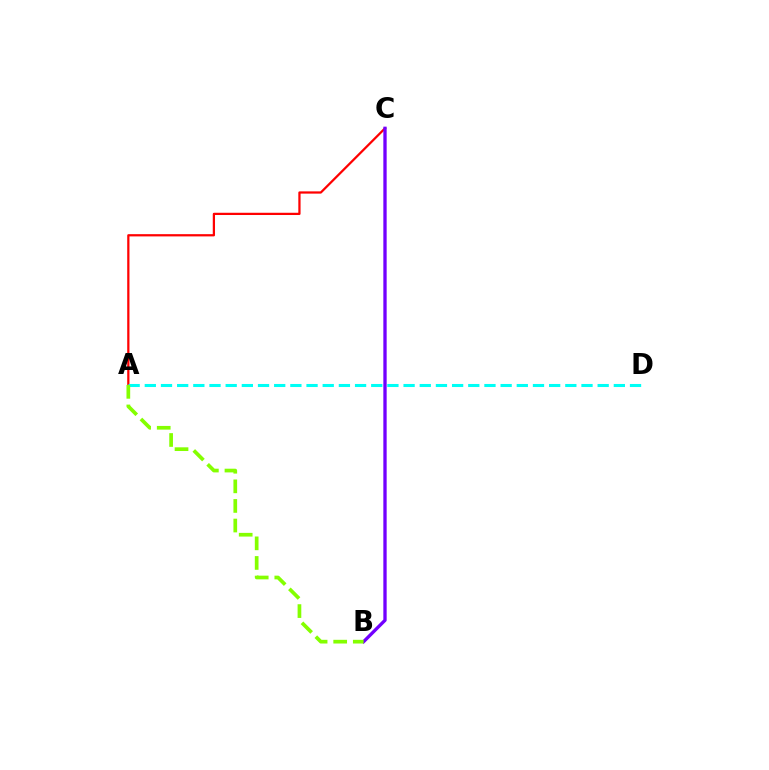{('A', 'C'): [{'color': '#ff0000', 'line_style': 'solid', 'thickness': 1.62}], ('B', 'C'): [{'color': '#7200ff', 'line_style': 'solid', 'thickness': 2.39}], ('A', 'D'): [{'color': '#00fff6', 'line_style': 'dashed', 'thickness': 2.2}], ('A', 'B'): [{'color': '#84ff00', 'line_style': 'dashed', 'thickness': 2.66}]}